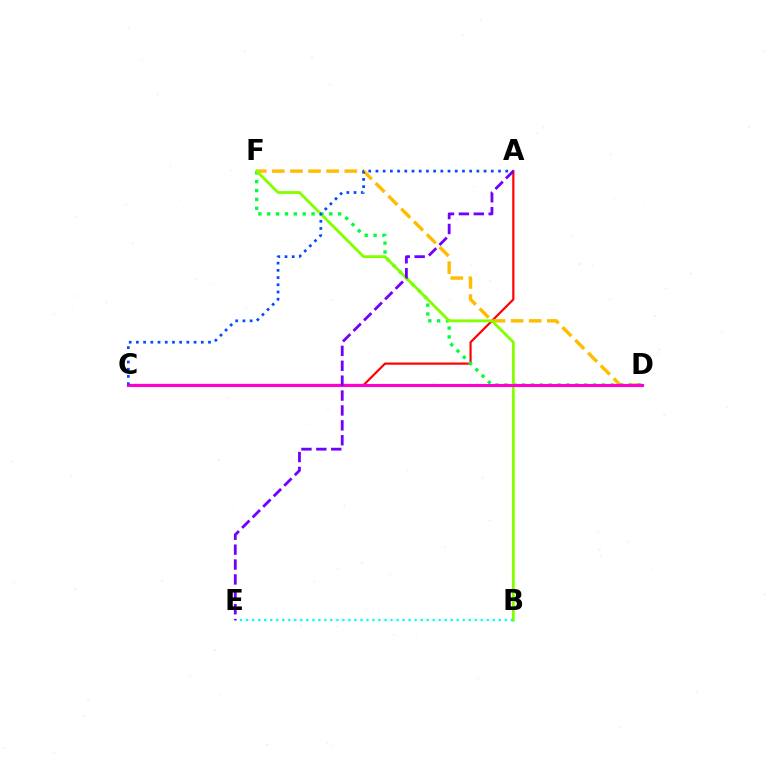{('A', 'C'): [{'color': '#ff0000', 'line_style': 'solid', 'thickness': 1.57}, {'color': '#004bff', 'line_style': 'dotted', 'thickness': 1.96}], ('D', 'F'): [{'color': '#ffbd00', 'line_style': 'dashed', 'thickness': 2.46}, {'color': '#00ff39', 'line_style': 'dotted', 'thickness': 2.41}], ('B', 'F'): [{'color': '#84ff00', 'line_style': 'solid', 'thickness': 2.06}], ('C', 'D'): [{'color': '#ff00cf', 'line_style': 'solid', 'thickness': 2.24}], ('B', 'E'): [{'color': '#00fff6', 'line_style': 'dotted', 'thickness': 1.63}], ('A', 'E'): [{'color': '#7200ff', 'line_style': 'dashed', 'thickness': 2.02}]}